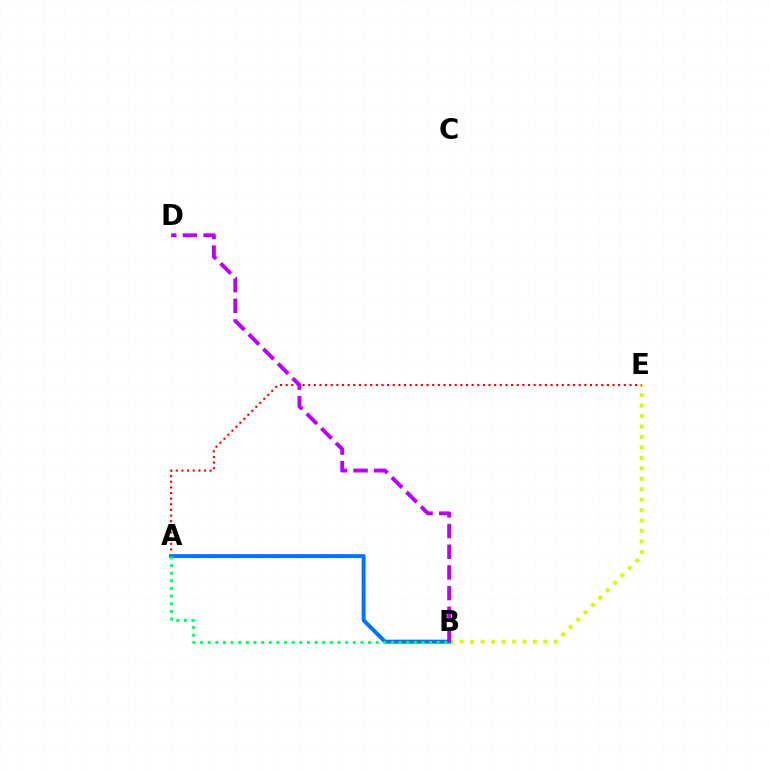{('B', 'E'): [{'color': '#d1ff00', 'line_style': 'dotted', 'thickness': 2.84}], ('A', 'E'): [{'color': '#ff0000', 'line_style': 'dotted', 'thickness': 1.53}], ('A', 'B'): [{'color': '#0074ff', 'line_style': 'solid', 'thickness': 2.84}, {'color': '#00ff5c', 'line_style': 'dotted', 'thickness': 2.07}], ('B', 'D'): [{'color': '#b900ff', 'line_style': 'dashed', 'thickness': 2.81}]}